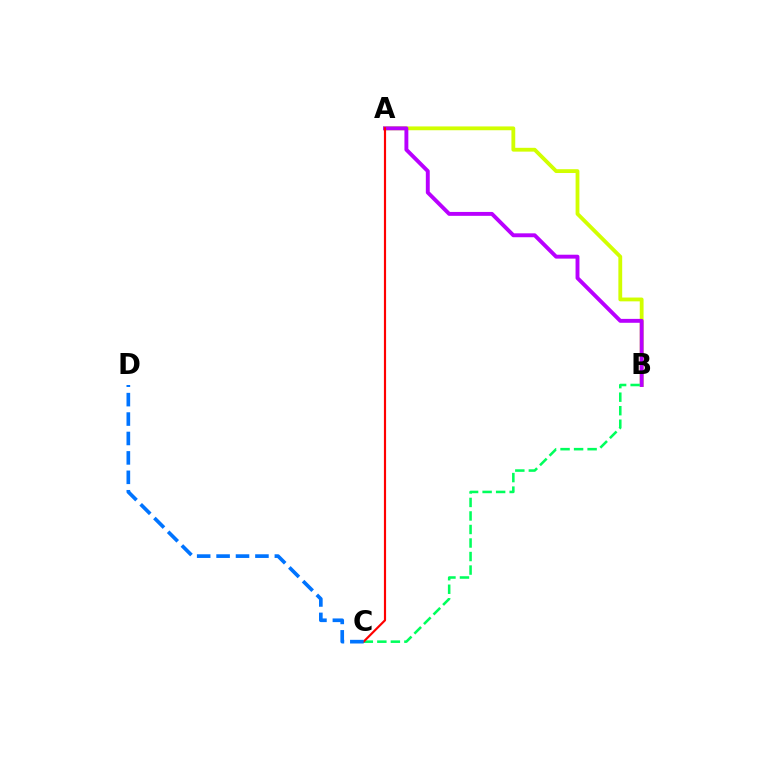{('A', 'B'): [{'color': '#d1ff00', 'line_style': 'solid', 'thickness': 2.75}, {'color': '#b900ff', 'line_style': 'solid', 'thickness': 2.81}], ('B', 'C'): [{'color': '#00ff5c', 'line_style': 'dashed', 'thickness': 1.84}], ('A', 'C'): [{'color': '#ff0000', 'line_style': 'solid', 'thickness': 1.56}], ('C', 'D'): [{'color': '#0074ff', 'line_style': 'dashed', 'thickness': 2.64}]}